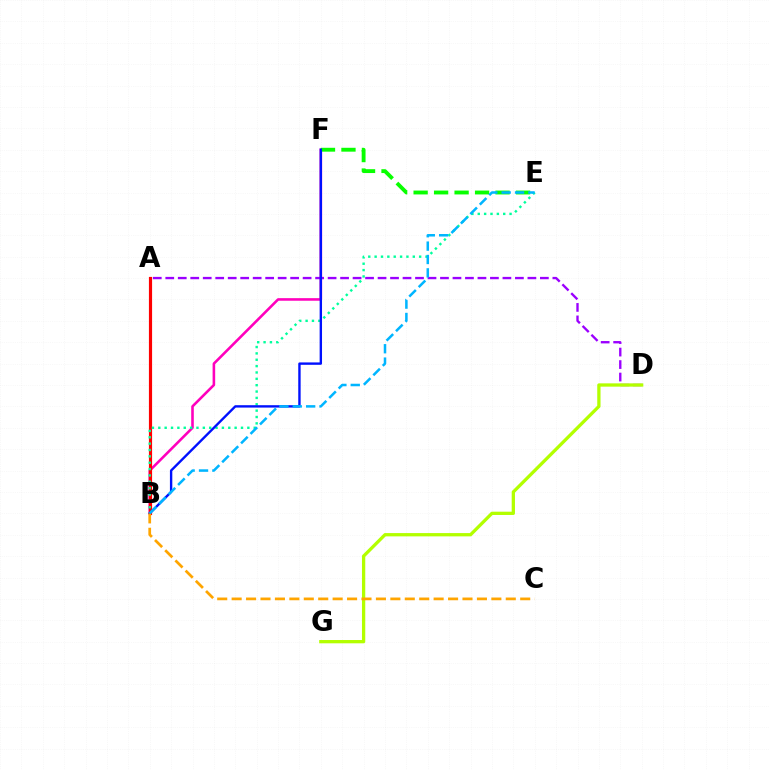{('B', 'F'): [{'color': '#ff00bd', 'line_style': 'solid', 'thickness': 1.86}, {'color': '#0010ff', 'line_style': 'solid', 'thickness': 1.72}], ('A', 'B'): [{'color': '#ff0000', 'line_style': 'solid', 'thickness': 2.28}], ('E', 'F'): [{'color': '#08ff00', 'line_style': 'dashed', 'thickness': 2.78}], ('B', 'E'): [{'color': '#00ff9d', 'line_style': 'dotted', 'thickness': 1.73}, {'color': '#00b5ff', 'line_style': 'dashed', 'thickness': 1.82}], ('A', 'D'): [{'color': '#9b00ff', 'line_style': 'dashed', 'thickness': 1.7}], ('D', 'G'): [{'color': '#b3ff00', 'line_style': 'solid', 'thickness': 2.37}], ('B', 'C'): [{'color': '#ffa500', 'line_style': 'dashed', 'thickness': 1.96}]}